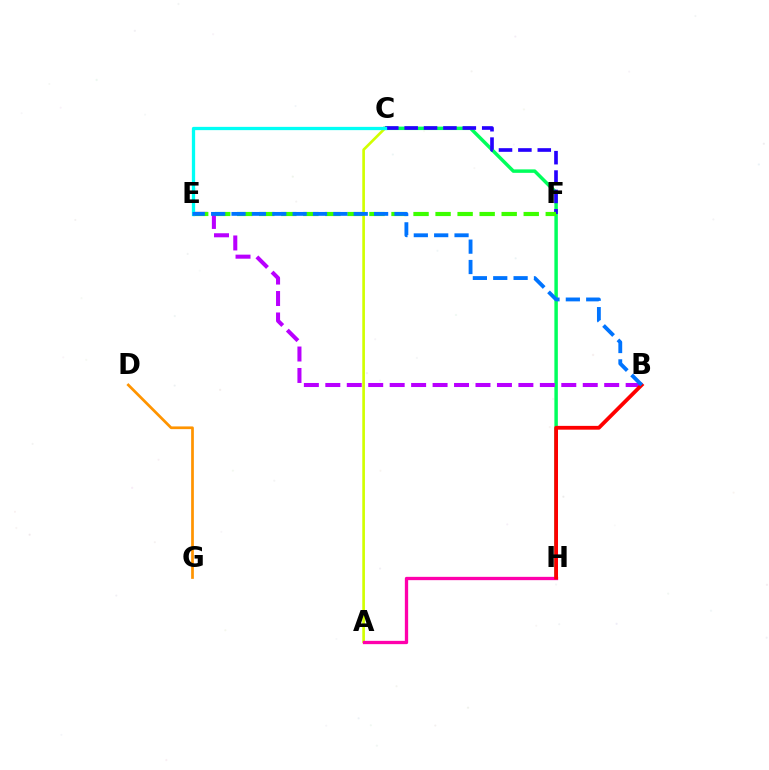{('C', 'H'): [{'color': '#00ff5c', 'line_style': 'solid', 'thickness': 2.49}], ('B', 'E'): [{'color': '#b900ff', 'line_style': 'dashed', 'thickness': 2.91}, {'color': '#0074ff', 'line_style': 'dashed', 'thickness': 2.77}], ('D', 'G'): [{'color': '#ff9400', 'line_style': 'solid', 'thickness': 1.96}], ('C', 'F'): [{'color': '#2500ff', 'line_style': 'dashed', 'thickness': 2.63}], ('A', 'C'): [{'color': '#d1ff00', 'line_style': 'solid', 'thickness': 1.91}], ('A', 'H'): [{'color': '#ff00ac', 'line_style': 'solid', 'thickness': 2.38}], ('B', 'H'): [{'color': '#ff0000', 'line_style': 'solid', 'thickness': 2.73}], ('E', 'F'): [{'color': '#3dff00', 'line_style': 'dashed', 'thickness': 2.99}], ('C', 'E'): [{'color': '#00fff6', 'line_style': 'solid', 'thickness': 2.36}]}